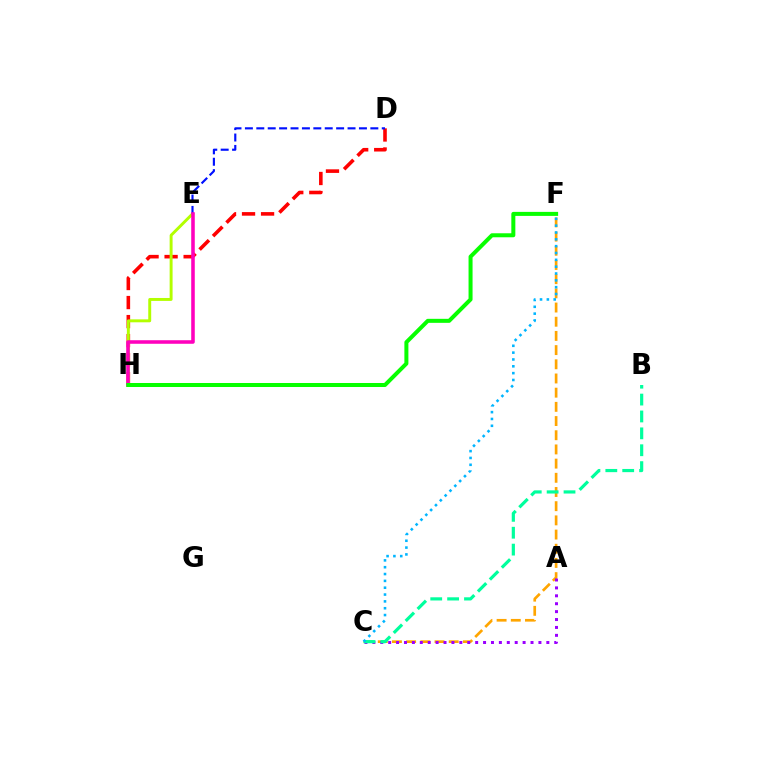{('D', 'H'): [{'color': '#ff0000', 'line_style': 'dashed', 'thickness': 2.59}], ('E', 'H'): [{'color': '#b3ff00', 'line_style': 'solid', 'thickness': 2.12}, {'color': '#ff00bd', 'line_style': 'solid', 'thickness': 2.56}], ('D', 'E'): [{'color': '#0010ff', 'line_style': 'dashed', 'thickness': 1.55}], ('C', 'F'): [{'color': '#ffa500', 'line_style': 'dashed', 'thickness': 1.93}, {'color': '#00b5ff', 'line_style': 'dotted', 'thickness': 1.86}], ('A', 'C'): [{'color': '#9b00ff', 'line_style': 'dotted', 'thickness': 2.15}], ('B', 'C'): [{'color': '#00ff9d', 'line_style': 'dashed', 'thickness': 2.29}], ('F', 'H'): [{'color': '#08ff00', 'line_style': 'solid', 'thickness': 2.89}]}